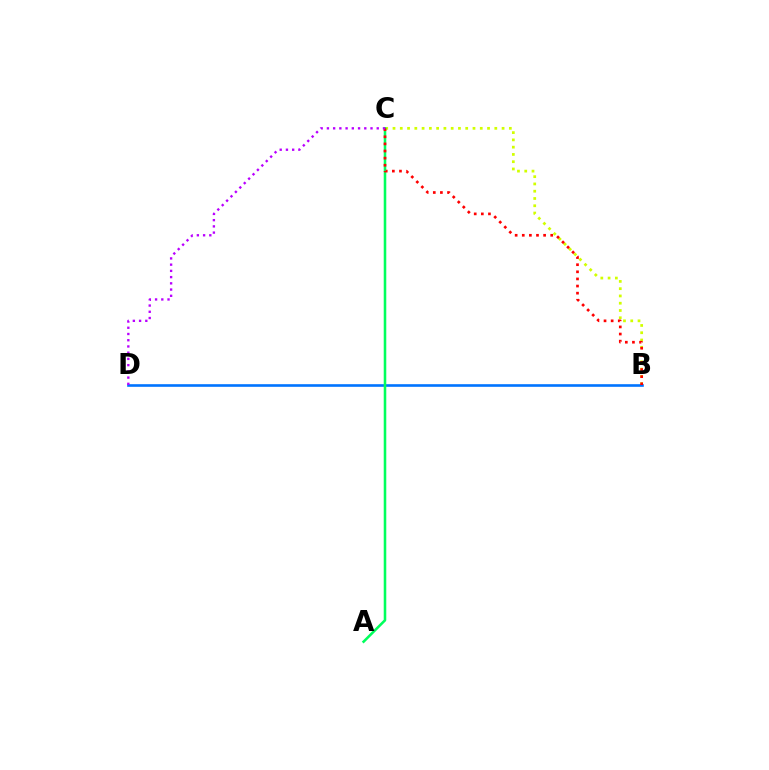{('B', 'C'): [{'color': '#d1ff00', 'line_style': 'dotted', 'thickness': 1.98}, {'color': '#ff0000', 'line_style': 'dotted', 'thickness': 1.93}], ('B', 'D'): [{'color': '#0074ff', 'line_style': 'solid', 'thickness': 1.89}], ('A', 'C'): [{'color': '#00ff5c', 'line_style': 'solid', 'thickness': 1.84}], ('C', 'D'): [{'color': '#b900ff', 'line_style': 'dotted', 'thickness': 1.69}]}